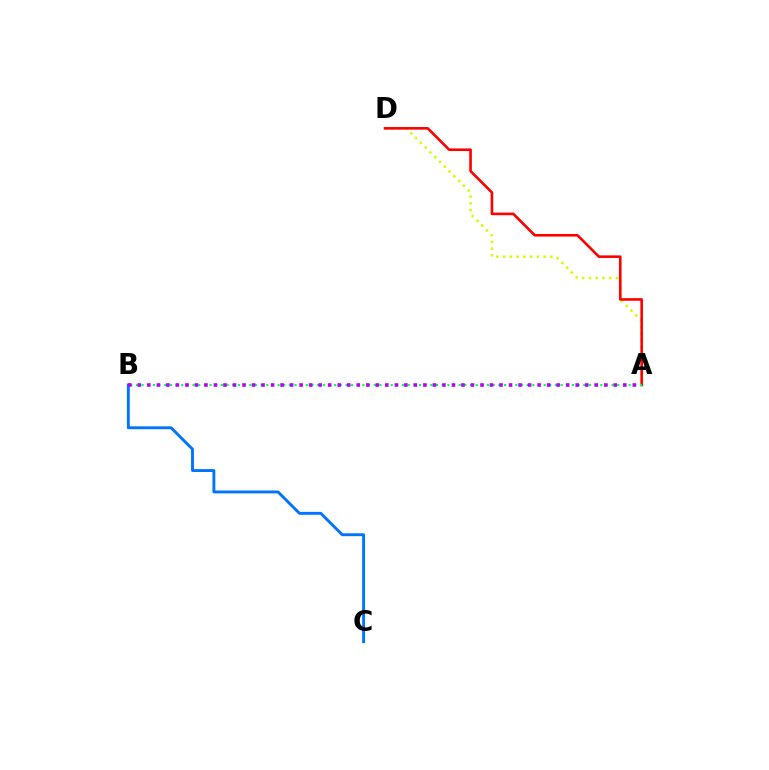{('A', 'D'): [{'color': '#d1ff00', 'line_style': 'dotted', 'thickness': 1.84}, {'color': '#ff0000', 'line_style': 'solid', 'thickness': 1.88}], ('A', 'B'): [{'color': '#00ff5c', 'line_style': 'dotted', 'thickness': 1.54}, {'color': '#b900ff', 'line_style': 'dotted', 'thickness': 2.59}], ('B', 'C'): [{'color': '#0074ff', 'line_style': 'solid', 'thickness': 2.09}]}